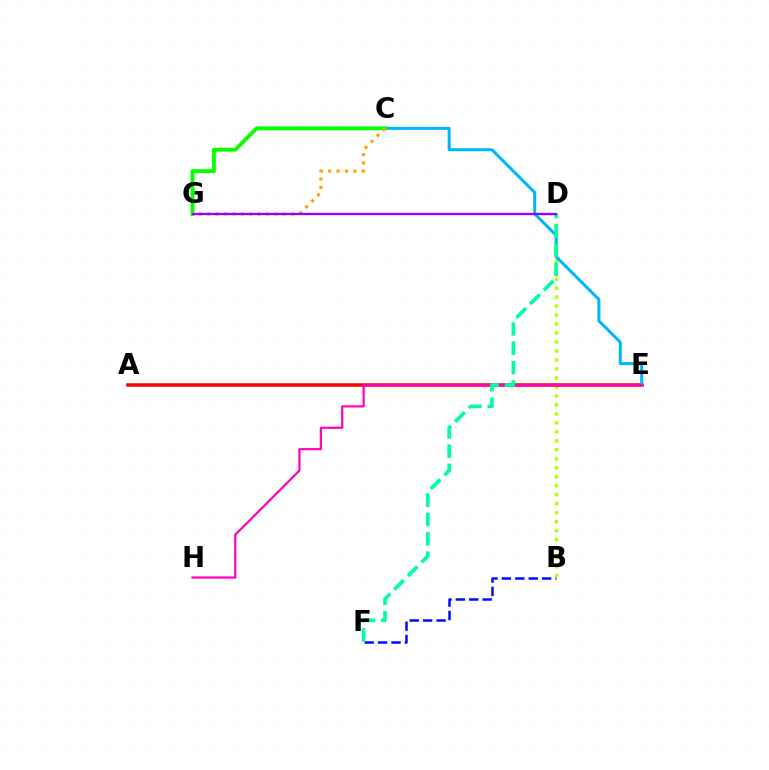{('B', 'F'): [{'color': '#0010ff', 'line_style': 'dashed', 'thickness': 1.82}], ('B', 'D'): [{'color': '#b3ff00', 'line_style': 'dotted', 'thickness': 2.44}], ('A', 'E'): [{'color': '#ff0000', 'line_style': 'solid', 'thickness': 2.56}], ('C', 'E'): [{'color': '#00b5ff', 'line_style': 'solid', 'thickness': 2.17}], ('C', 'G'): [{'color': '#08ff00', 'line_style': 'solid', 'thickness': 2.79}, {'color': '#ffa500', 'line_style': 'dotted', 'thickness': 2.28}], ('E', 'H'): [{'color': '#ff00bd', 'line_style': 'solid', 'thickness': 1.58}], ('D', 'F'): [{'color': '#00ff9d', 'line_style': 'dashed', 'thickness': 2.62}], ('D', 'G'): [{'color': '#9b00ff', 'line_style': 'solid', 'thickness': 1.68}]}